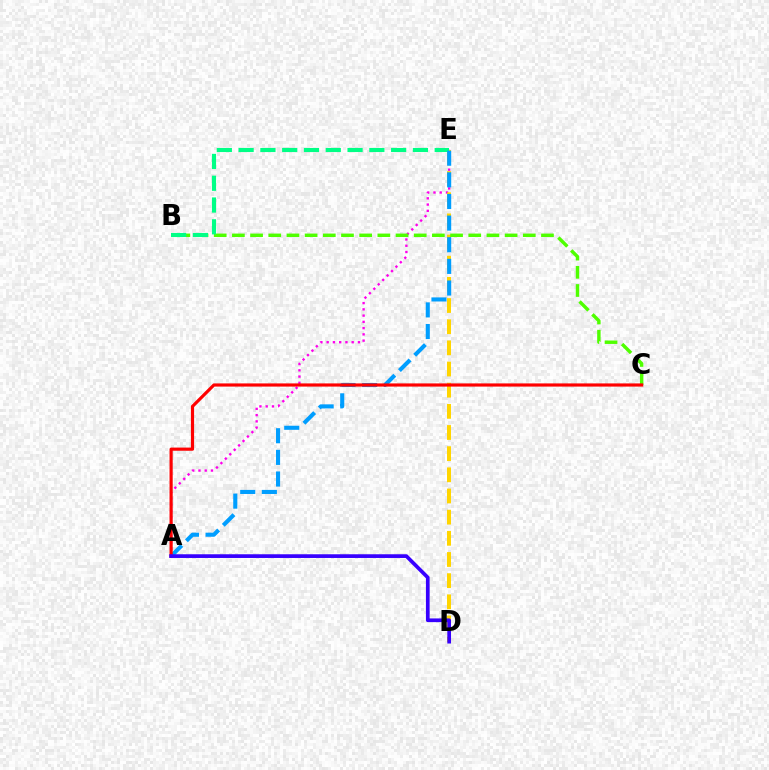{('A', 'E'): [{'color': '#ff00ed', 'line_style': 'dotted', 'thickness': 1.7}, {'color': '#009eff', 'line_style': 'dashed', 'thickness': 2.94}], ('D', 'E'): [{'color': '#ffd500', 'line_style': 'dashed', 'thickness': 2.87}], ('B', 'C'): [{'color': '#4fff00', 'line_style': 'dashed', 'thickness': 2.47}], ('B', 'E'): [{'color': '#00ff86', 'line_style': 'dashed', 'thickness': 2.96}], ('A', 'C'): [{'color': '#ff0000', 'line_style': 'solid', 'thickness': 2.28}], ('A', 'D'): [{'color': '#3700ff', 'line_style': 'solid', 'thickness': 2.67}]}